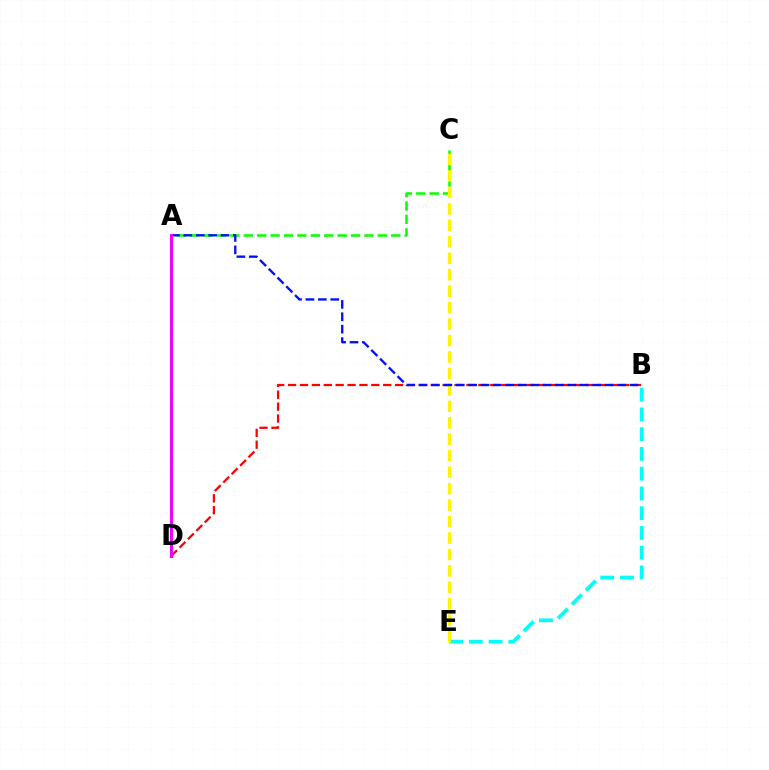{('B', 'D'): [{'color': '#ff0000', 'line_style': 'dashed', 'thickness': 1.62}], ('A', 'C'): [{'color': '#08ff00', 'line_style': 'dashed', 'thickness': 1.82}], ('B', 'E'): [{'color': '#00fff6', 'line_style': 'dashed', 'thickness': 2.68}], ('C', 'E'): [{'color': '#fcf500', 'line_style': 'dashed', 'thickness': 2.24}], ('A', 'B'): [{'color': '#0010ff', 'line_style': 'dashed', 'thickness': 1.68}], ('A', 'D'): [{'color': '#ee00ff', 'line_style': 'solid', 'thickness': 2.16}]}